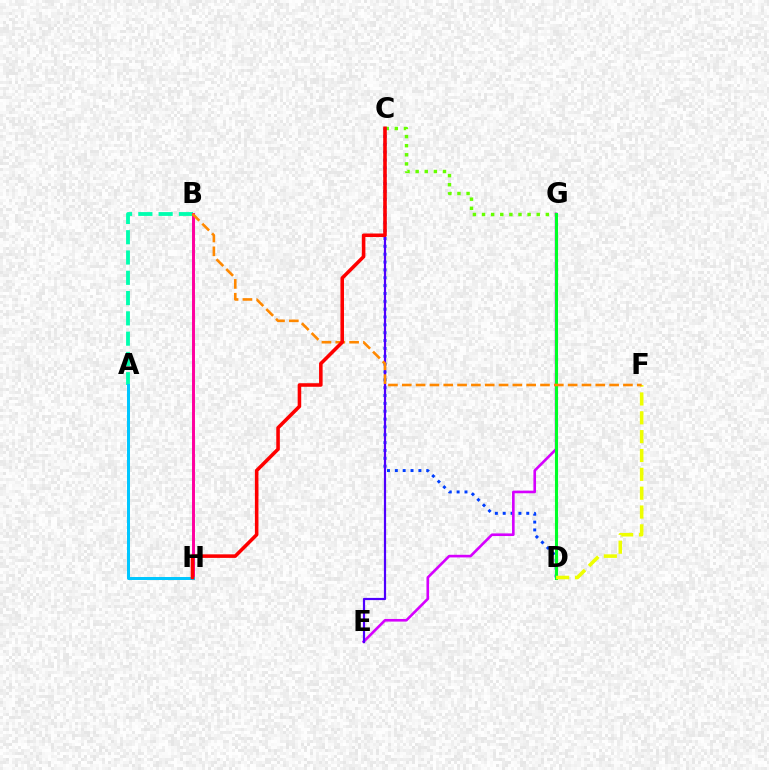{('C', 'G'): [{'color': '#66ff00', 'line_style': 'dotted', 'thickness': 2.48}], ('A', 'B'): [{'color': '#00ffaf', 'line_style': 'dashed', 'thickness': 2.76}], ('C', 'D'): [{'color': '#003fff', 'line_style': 'dotted', 'thickness': 2.13}], ('E', 'G'): [{'color': '#d600ff', 'line_style': 'solid', 'thickness': 1.89}], ('B', 'H'): [{'color': '#ff00a0', 'line_style': 'solid', 'thickness': 2.13}], ('A', 'H'): [{'color': '#00c7ff', 'line_style': 'solid', 'thickness': 2.16}], ('C', 'E'): [{'color': '#4f00ff', 'line_style': 'solid', 'thickness': 1.59}], ('D', 'G'): [{'color': '#00ff27', 'line_style': 'solid', 'thickness': 2.22}], ('D', 'F'): [{'color': '#eeff00', 'line_style': 'dashed', 'thickness': 2.56}], ('B', 'F'): [{'color': '#ff8800', 'line_style': 'dashed', 'thickness': 1.88}], ('C', 'H'): [{'color': '#ff0000', 'line_style': 'solid', 'thickness': 2.56}]}